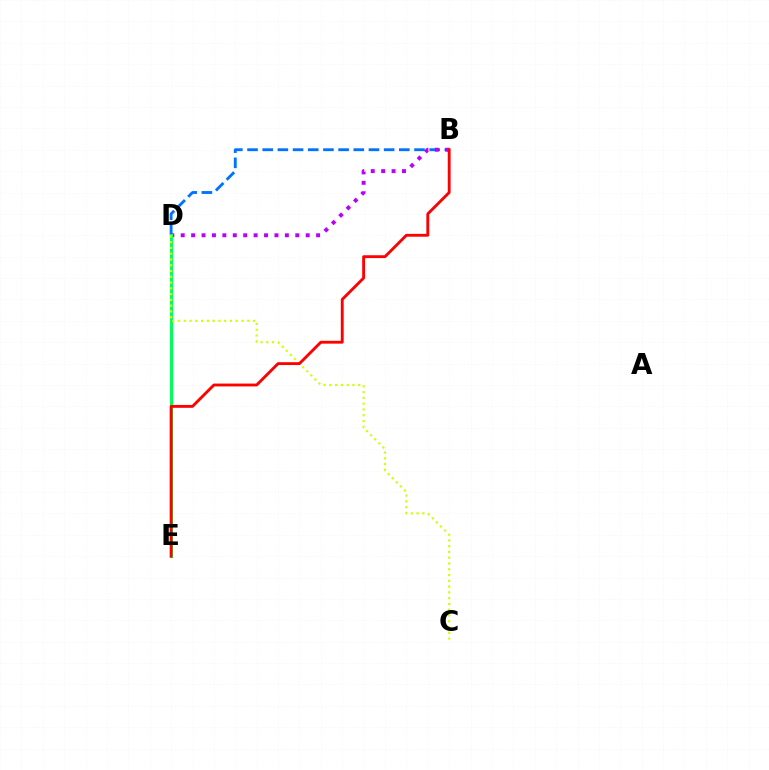{('B', 'D'): [{'color': '#0074ff', 'line_style': 'dashed', 'thickness': 2.06}, {'color': '#b900ff', 'line_style': 'dotted', 'thickness': 2.83}], ('D', 'E'): [{'color': '#00ff5c', 'line_style': 'solid', 'thickness': 2.23}], ('C', 'D'): [{'color': '#d1ff00', 'line_style': 'dotted', 'thickness': 1.57}], ('B', 'E'): [{'color': '#ff0000', 'line_style': 'solid', 'thickness': 2.06}]}